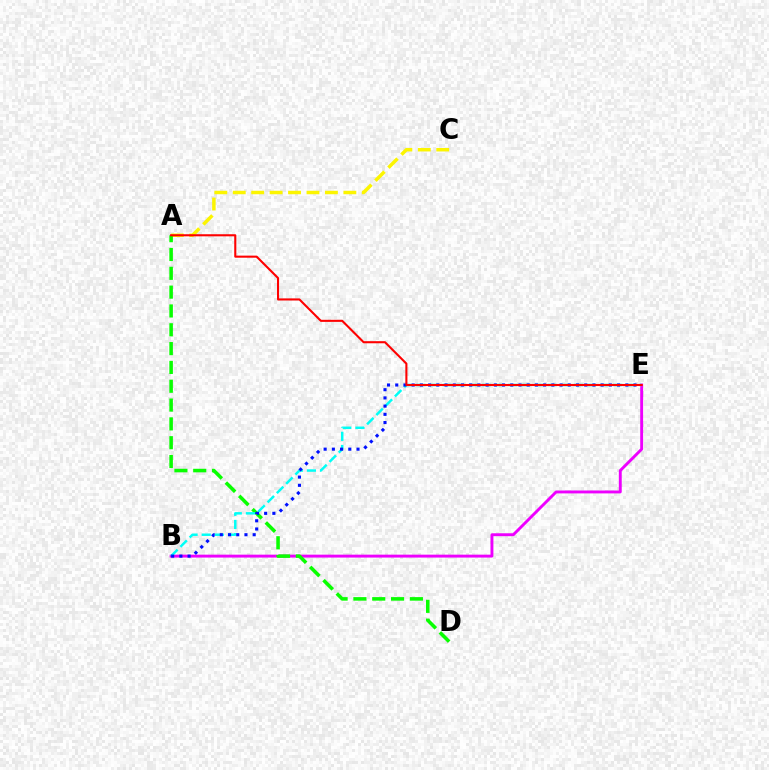{('B', 'E'): [{'color': '#ee00ff', 'line_style': 'solid', 'thickness': 2.09}, {'color': '#00fff6', 'line_style': 'dashed', 'thickness': 1.78}, {'color': '#0010ff', 'line_style': 'dotted', 'thickness': 2.23}], ('A', 'C'): [{'color': '#fcf500', 'line_style': 'dashed', 'thickness': 2.5}], ('A', 'D'): [{'color': '#08ff00', 'line_style': 'dashed', 'thickness': 2.56}], ('A', 'E'): [{'color': '#ff0000', 'line_style': 'solid', 'thickness': 1.51}]}